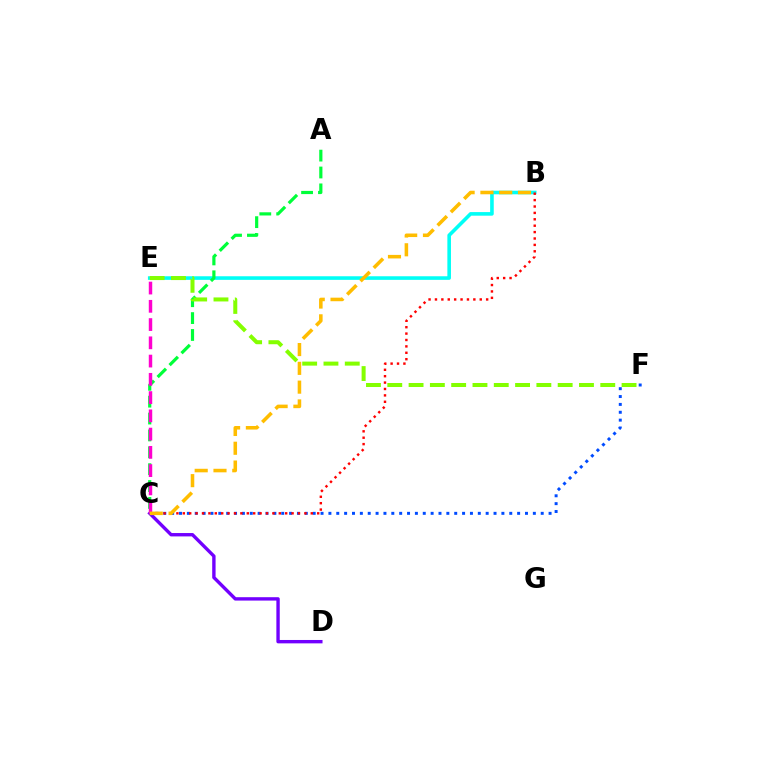{('B', 'E'): [{'color': '#00fff6', 'line_style': 'solid', 'thickness': 2.59}], ('C', 'F'): [{'color': '#004bff', 'line_style': 'dotted', 'thickness': 2.14}], ('C', 'D'): [{'color': '#7200ff', 'line_style': 'solid', 'thickness': 2.43}], ('B', 'C'): [{'color': '#ff0000', 'line_style': 'dotted', 'thickness': 1.74}, {'color': '#ffbd00', 'line_style': 'dashed', 'thickness': 2.55}], ('A', 'C'): [{'color': '#00ff39', 'line_style': 'dashed', 'thickness': 2.29}], ('C', 'E'): [{'color': '#ff00cf', 'line_style': 'dashed', 'thickness': 2.48}], ('E', 'F'): [{'color': '#84ff00', 'line_style': 'dashed', 'thickness': 2.89}]}